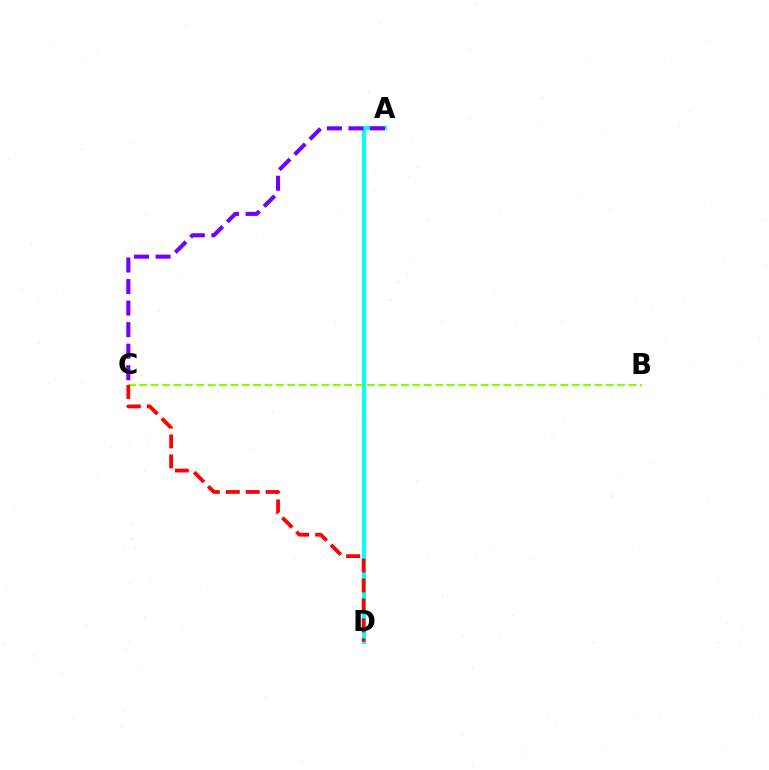{('A', 'D'): [{'color': '#00fff6', 'line_style': 'solid', 'thickness': 2.81}], ('B', 'C'): [{'color': '#84ff00', 'line_style': 'dashed', 'thickness': 1.55}], ('C', 'D'): [{'color': '#ff0000', 'line_style': 'dashed', 'thickness': 2.71}], ('A', 'C'): [{'color': '#7200ff', 'line_style': 'dashed', 'thickness': 2.93}]}